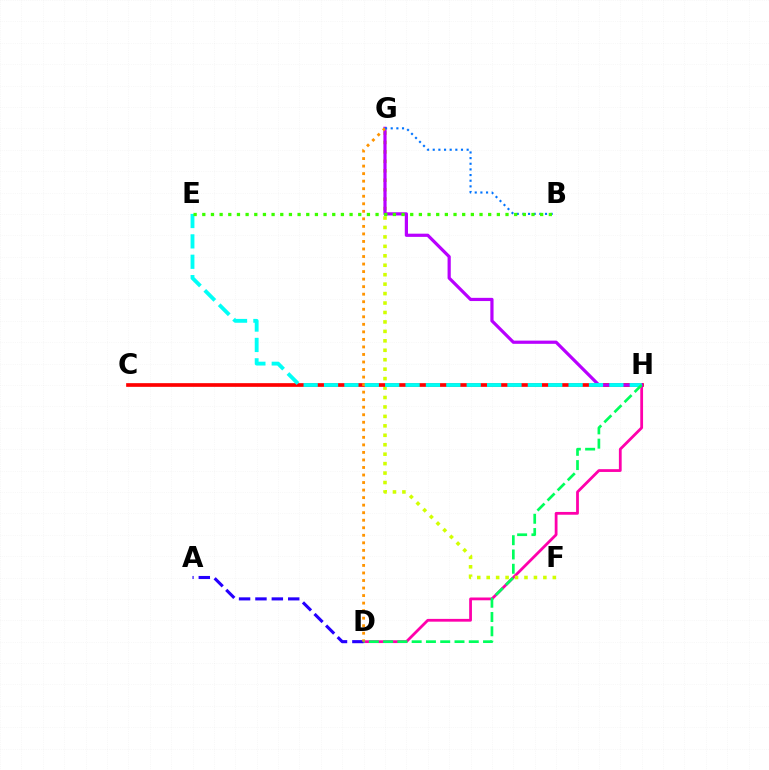{('D', 'H'): [{'color': '#ff00ac', 'line_style': 'solid', 'thickness': 2.01}, {'color': '#00ff5c', 'line_style': 'dashed', 'thickness': 1.94}], ('F', 'G'): [{'color': '#d1ff00', 'line_style': 'dotted', 'thickness': 2.57}], ('C', 'H'): [{'color': '#ff0000', 'line_style': 'solid', 'thickness': 2.65}], ('A', 'D'): [{'color': '#2500ff', 'line_style': 'dashed', 'thickness': 2.23}], ('G', 'H'): [{'color': '#b900ff', 'line_style': 'solid', 'thickness': 2.31}], ('D', 'G'): [{'color': '#ff9400', 'line_style': 'dotted', 'thickness': 2.05}], ('E', 'H'): [{'color': '#00fff6', 'line_style': 'dashed', 'thickness': 2.77}], ('B', 'G'): [{'color': '#0074ff', 'line_style': 'dotted', 'thickness': 1.54}], ('B', 'E'): [{'color': '#3dff00', 'line_style': 'dotted', 'thickness': 2.35}]}